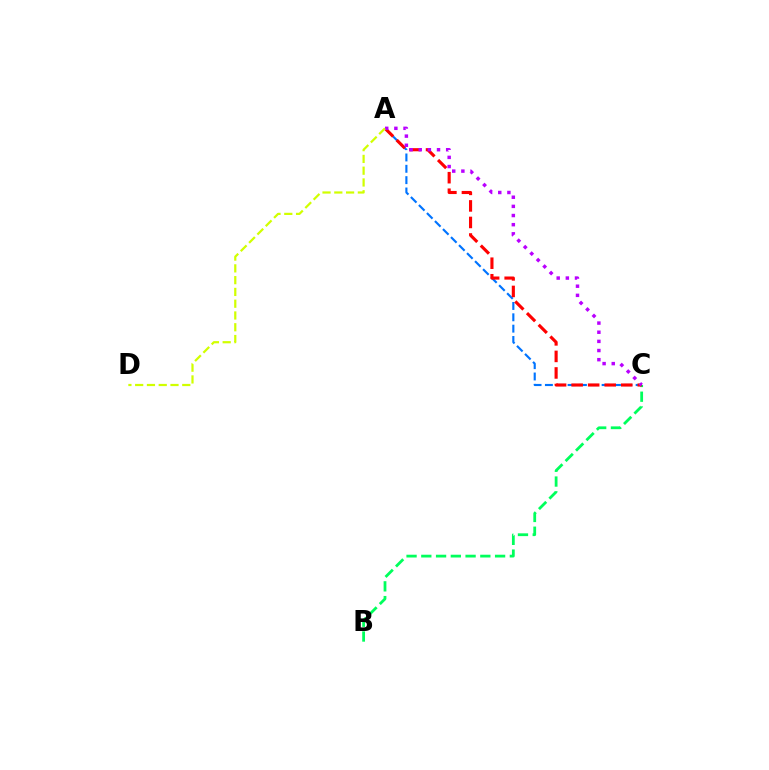{('B', 'C'): [{'color': '#00ff5c', 'line_style': 'dashed', 'thickness': 2.0}], ('A', 'C'): [{'color': '#0074ff', 'line_style': 'dashed', 'thickness': 1.54}, {'color': '#ff0000', 'line_style': 'dashed', 'thickness': 2.25}, {'color': '#b900ff', 'line_style': 'dotted', 'thickness': 2.49}], ('A', 'D'): [{'color': '#d1ff00', 'line_style': 'dashed', 'thickness': 1.6}]}